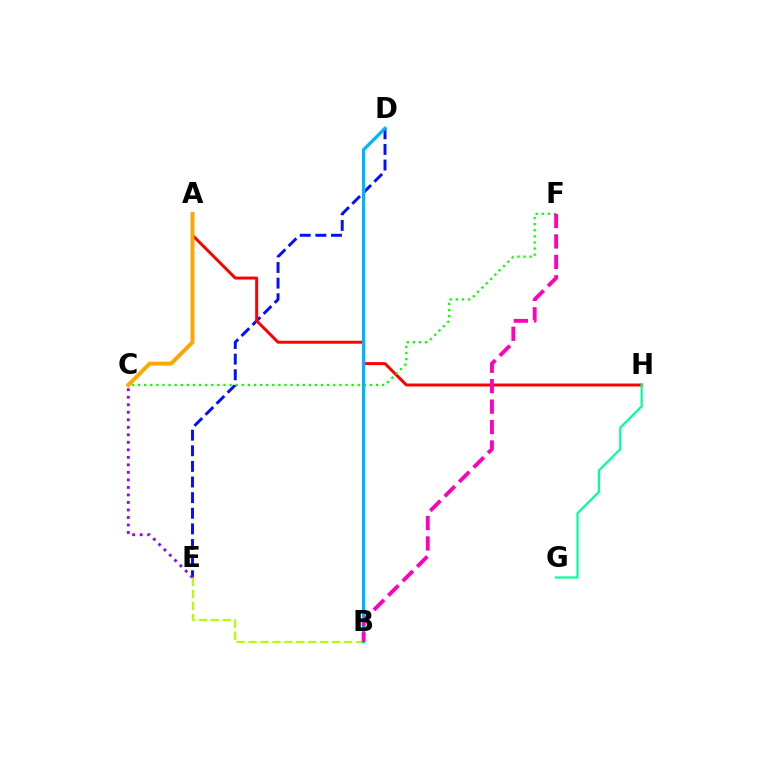{('D', 'E'): [{'color': '#0010ff', 'line_style': 'dashed', 'thickness': 2.12}], ('A', 'H'): [{'color': '#ff0000', 'line_style': 'solid', 'thickness': 2.13}], ('C', 'F'): [{'color': '#08ff00', 'line_style': 'dotted', 'thickness': 1.66}], ('A', 'C'): [{'color': '#ffa500', 'line_style': 'solid', 'thickness': 2.82}], ('B', 'E'): [{'color': '#b3ff00', 'line_style': 'dashed', 'thickness': 1.62}], ('G', 'H'): [{'color': '#00ff9d', 'line_style': 'solid', 'thickness': 1.58}], ('C', 'E'): [{'color': '#9b00ff', 'line_style': 'dotted', 'thickness': 2.04}], ('B', 'D'): [{'color': '#00b5ff', 'line_style': 'solid', 'thickness': 2.33}], ('B', 'F'): [{'color': '#ff00bd', 'line_style': 'dashed', 'thickness': 2.77}]}